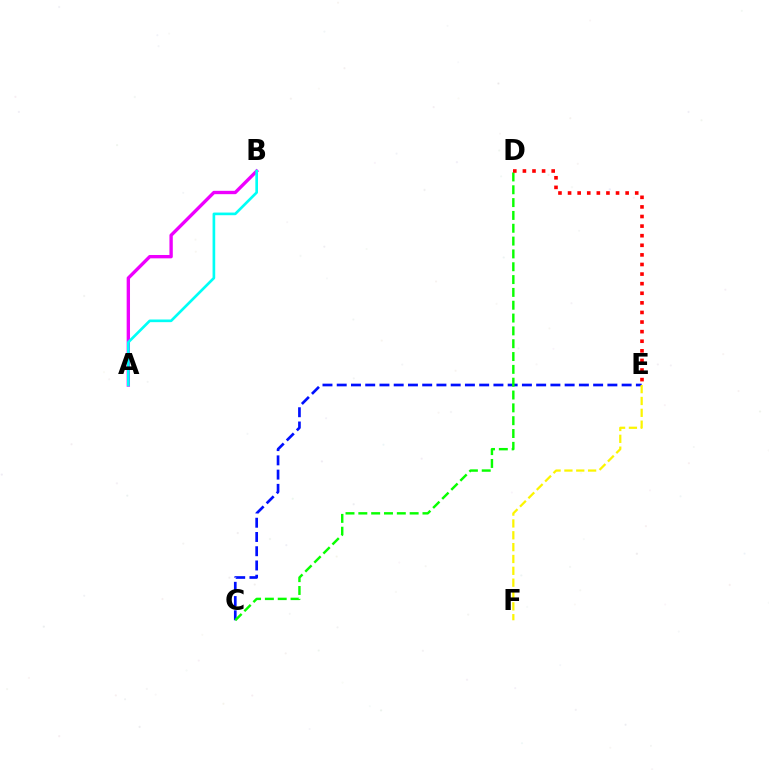{('A', 'B'): [{'color': '#ee00ff', 'line_style': 'solid', 'thickness': 2.41}, {'color': '#00fff6', 'line_style': 'solid', 'thickness': 1.91}], ('C', 'E'): [{'color': '#0010ff', 'line_style': 'dashed', 'thickness': 1.94}], ('C', 'D'): [{'color': '#08ff00', 'line_style': 'dashed', 'thickness': 1.74}], ('E', 'F'): [{'color': '#fcf500', 'line_style': 'dashed', 'thickness': 1.61}], ('D', 'E'): [{'color': '#ff0000', 'line_style': 'dotted', 'thickness': 2.61}]}